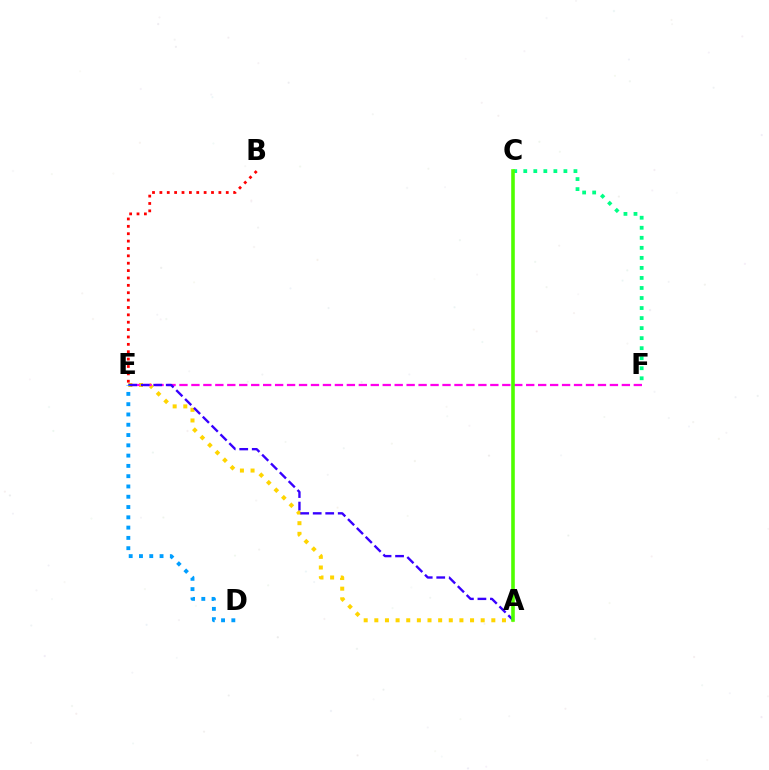{('C', 'F'): [{'color': '#00ff86', 'line_style': 'dotted', 'thickness': 2.73}], ('A', 'E'): [{'color': '#ffd500', 'line_style': 'dotted', 'thickness': 2.89}, {'color': '#3700ff', 'line_style': 'dashed', 'thickness': 1.7}], ('B', 'E'): [{'color': '#ff0000', 'line_style': 'dotted', 'thickness': 2.0}], ('E', 'F'): [{'color': '#ff00ed', 'line_style': 'dashed', 'thickness': 1.62}], ('A', 'C'): [{'color': '#4fff00', 'line_style': 'solid', 'thickness': 2.59}], ('D', 'E'): [{'color': '#009eff', 'line_style': 'dotted', 'thickness': 2.79}]}